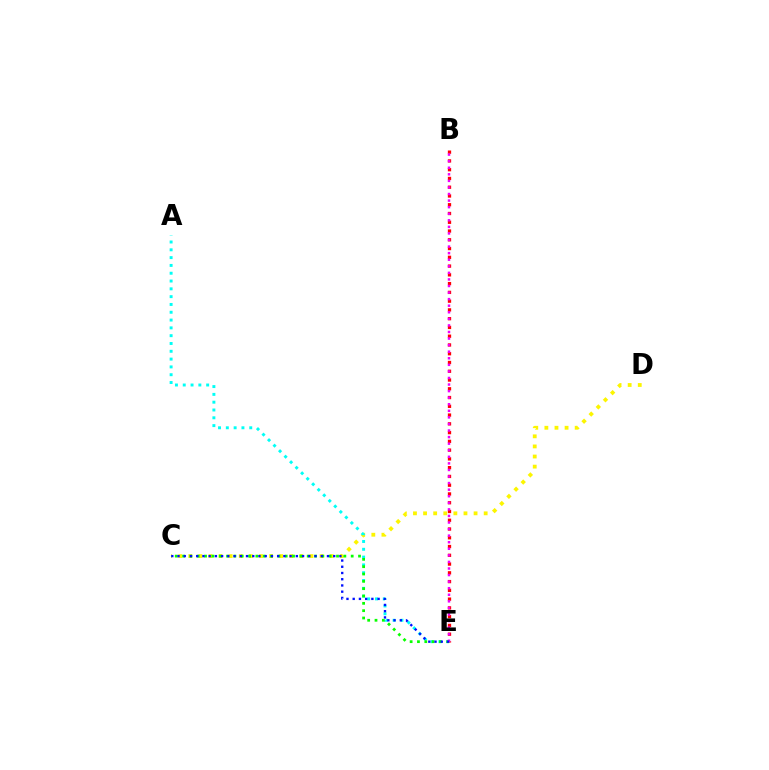{('C', 'D'): [{'color': '#fcf500', 'line_style': 'dotted', 'thickness': 2.74}], ('A', 'E'): [{'color': '#00fff6', 'line_style': 'dotted', 'thickness': 2.12}], ('C', 'E'): [{'color': '#08ff00', 'line_style': 'dotted', 'thickness': 1.99}, {'color': '#0010ff', 'line_style': 'dotted', 'thickness': 1.69}], ('B', 'E'): [{'color': '#ff0000', 'line_style': 'dotted', 'thickness': 2.38}, {'color': '#ee00ff', 'line_style': 'dotted', 'thickness': 1.79}]}